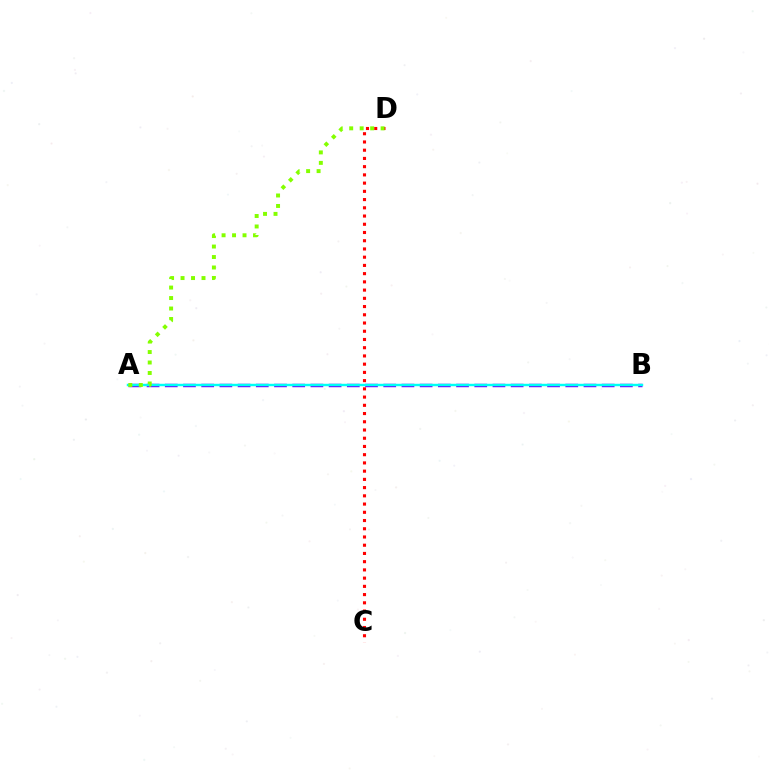{('A', 'B'): [{'color': '#7200ff', 'line_style': 'dashed', 'thickness': 2.47}, {'color': '#00fff6', 'line_style': 'solid', 'thickness': 1.76}], ('C', 'D'): [{'color': '#ff0000', 'line_style': 'dotted', 'thickness': 2.24}], ('A', 'D'): [{'color': '#84ff00', 'line_style': 'dotted', 'thickness': 2.85}]}